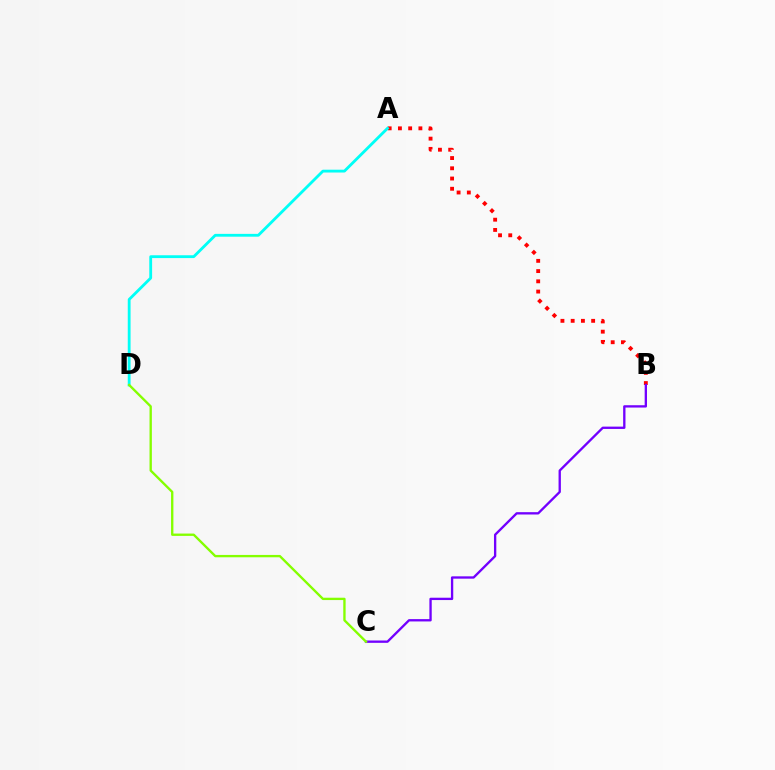{('A', 'B'): [{'color': '#ff0000', 'line_style': 'dotted', 'thickness': 2.78}], ('A', 'D'): [{'color': '#00fff6', 'line_style': 'solid', 'thickness': 2.03}], ('B', 'C'): [{'color': '#7200ff', 'line_style': 'solid', 'thickness': 1.68}], ('C', 'D'): [{'color': '#84ff00', 'line_style': 'solid', 'thickness': 1.69}]}